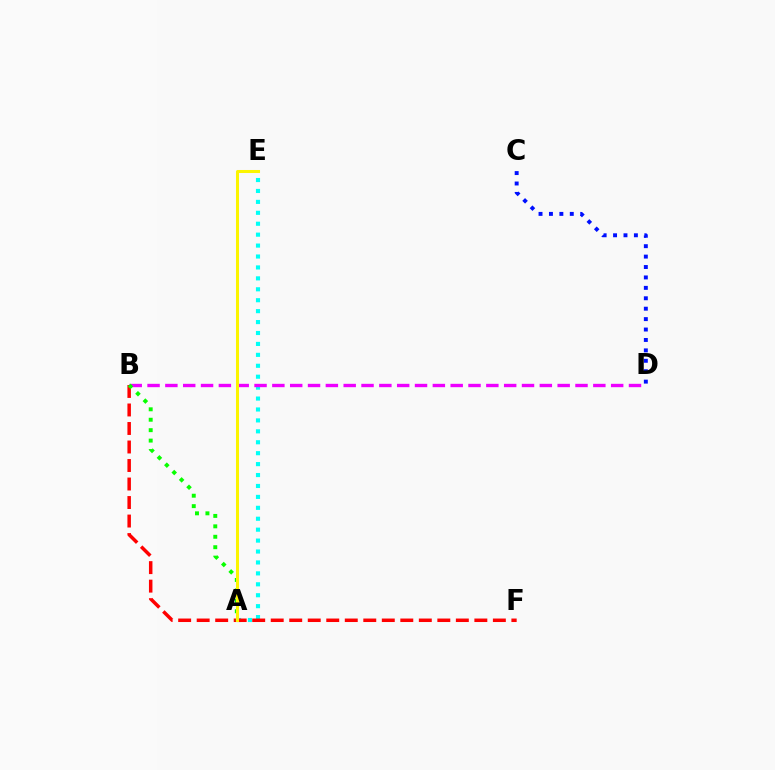{('A', 'E'): [{'color': '#00fff6', 'line_style': 'dotted', 'thickness': 2.97}, {'color': '#fcf500', 'line_style': 'solid', 'thickness': 2.18}], ('B', 'F'): [{'color': '#ff0000', 'line_style': 'dashed', 'thickness': 2.51}], ('B', 'D'): [{'color': '#ee00ff', 'line_style': 'dashed', 'thickness': 2.42}], ('A', 'B'): [{'color': '#08ff00', 'line_style': 'dotted', 'thickness': 2.83}], ('C', 'D'): [{'color': '#0010ff', 'line_style': 'dotted', 'thickness': 2.83}]}